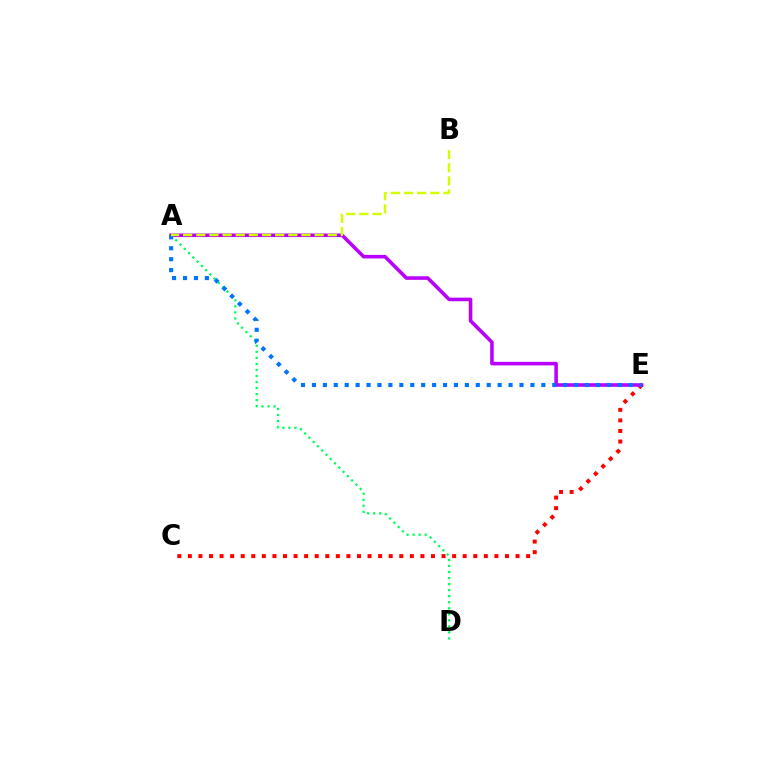{('A', 'D'): [{'color': '#00ff5c', 'line_style': 'dotted', 'thickness': 1.64}], ('C', 'E'): [{'color': '#ff0000', 'line_style': 'dotted', 'thickness': 2.87}], ('A', 'E'): [{'color': '#b900ff', 'line_style': 'solid', 'thickness': 2.57}, {'color': '#0074ff', 'line_style': 'dotted', 'thickness': 2.97}], ('A', 'B'): [{'color': '#d1ff00', 'line_style': 'dashed', 'thickness': 1.79}]}